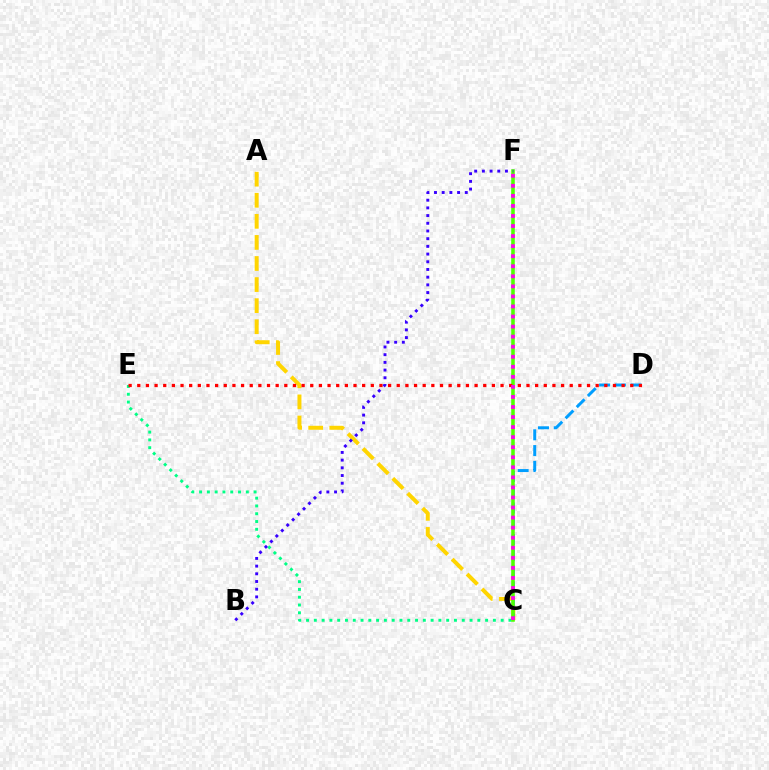{('A', 'C'): [{'color': '#ffd500', 'line_style': 'dashed', 'thickness': 2.86}], ('C', 'E'): [{'color': '#00ff86', 'line_style': 'dotted', 'thickness': 2.12}], ('C', 'D'): [{'color': '#009eff', 'line_style': 'dashed', 'thickness': 2.14}], ('C', 'F'): [{'color': '#4fff00', 'line_style': 'solid', 'thickness': 2.56}, {'color': '#ff00ed', 'line_style': 'dotted', 'thickness': 2.73}], ('D', 'E'): [{'color': '#ff0000', 'line_style': 'dotted', 'thickness': 2.35}], ('B', 'F'): [{'color': '#3700ff', 'line_style': 'dotted', 'thickness': 2.09}]}